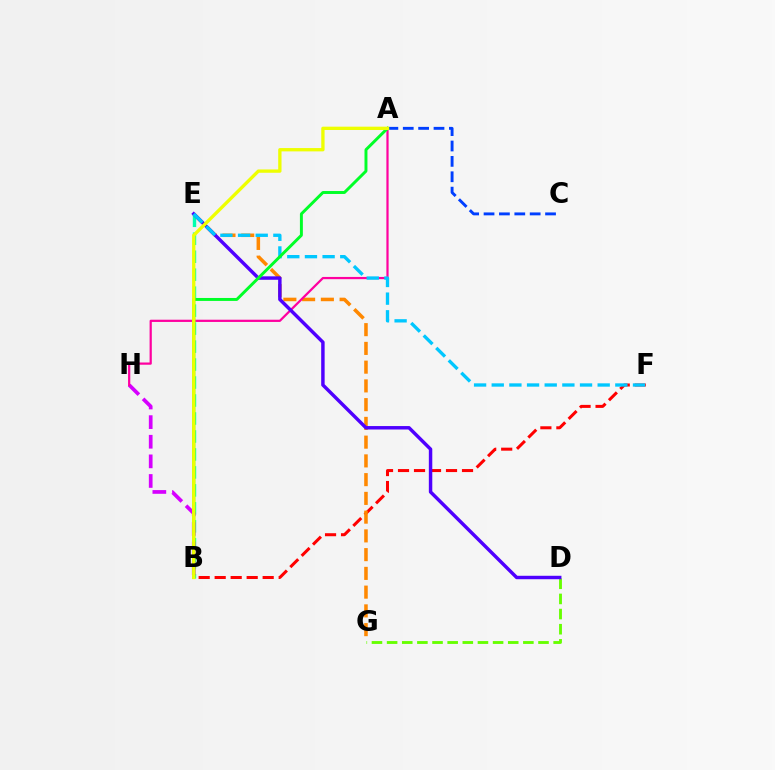{('A', 'C'): [{'color': '#003fff', 'line_style': 'dashed', 'thickness': 2.09}], ('B', 'F'): [{'color': '#ff0000', 'line_style': 'dashed', 'thickness': 2.17}], ('E', 'G'): [{'color': '#ff8800', 'line_style': 'dashed', 'thickness': 2.55}], ('B', 'E'): [{'color': '#00ffaf', 'line_style': 'dashed', 'thickness': 2.44}], ('B', 'H'): [{'color': '#d600ff', 'line_style': 'dashed', 'thickness': 2.66}], ('D', 'G'): [{'color': '#66ff00', 'line_style': 'dashed', 'thickness': 2.06}], ('A', 'H'): [{'color': '#ff00a0', 'line_style': 'solid', 'thickness': 1.6}], ('D', 'E'): [{'color': '#4f00ff', 'line_style': 'solid', 'thickness': 2.48}], ('E', 'F'): [{'color': '#00c7ff', 'line_style': 'dashed', 'thickness': 2.4}], ('A', 'B'): [{'color': '#00ff27', 'line_style': 'solid', 'thickness': 2.12}, {'color': '#eeff00', 'line_style': 'solid', 'thickness': 2.39}]}